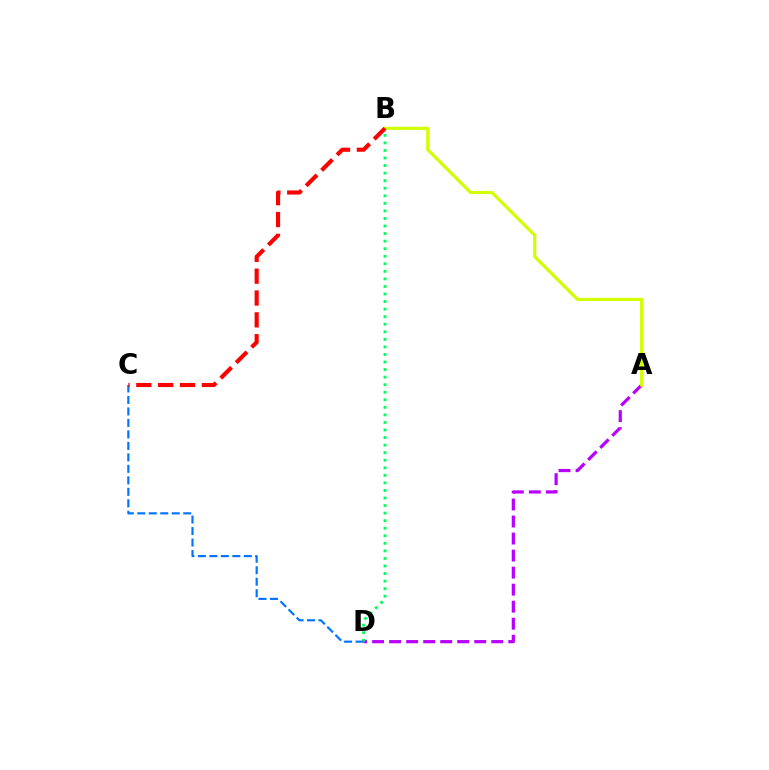{('A', 'D'): [{'color': '#b900ff', 'line_style': 'dashed', 'thickness': 2.31}], ('A', 'B'): [{'color': '#d1ff00', 'line_style': 'solid', 'thickness': 2.28}], ('B', 'D'): [{'color': '#00ff5c', 'line_style': 'dotted', 'thickness': 2.05}], ('C', 'D'): [{'color': '#0074ff', 'line_style': 'dashed', 'thickness': 1.56}], ('B', 'C'): [{'color': '#ff0000', 'line_style': 'dashed', 'thickness': 2.97}]}